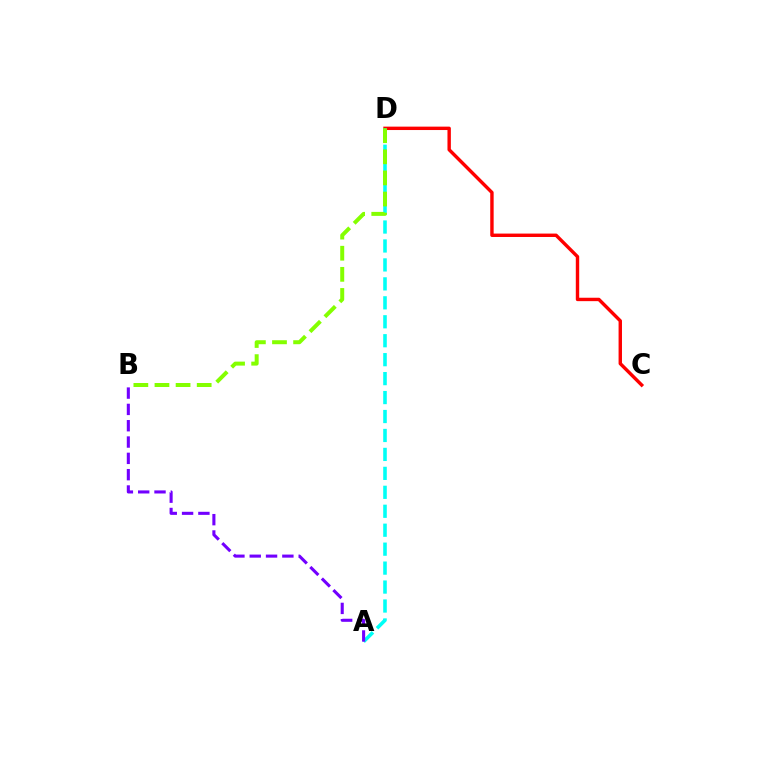{('C', 'D'): [{'color': '#ff0000', 'line_style': 'solid', 'thickness': 2.45}], ('A', 'D'): [{'color': '#00fff6', 'line_style': 'dashed', 'thickness': 2.57}], ('B', 'D'): [{'color': '#84ff00', 'line_style': 'dashed', 'thickness': 2.87}], ('A', 'B'): [{'color': '#7200ff', 'line_style': 'dashed', 'thickness': 2.22}]}